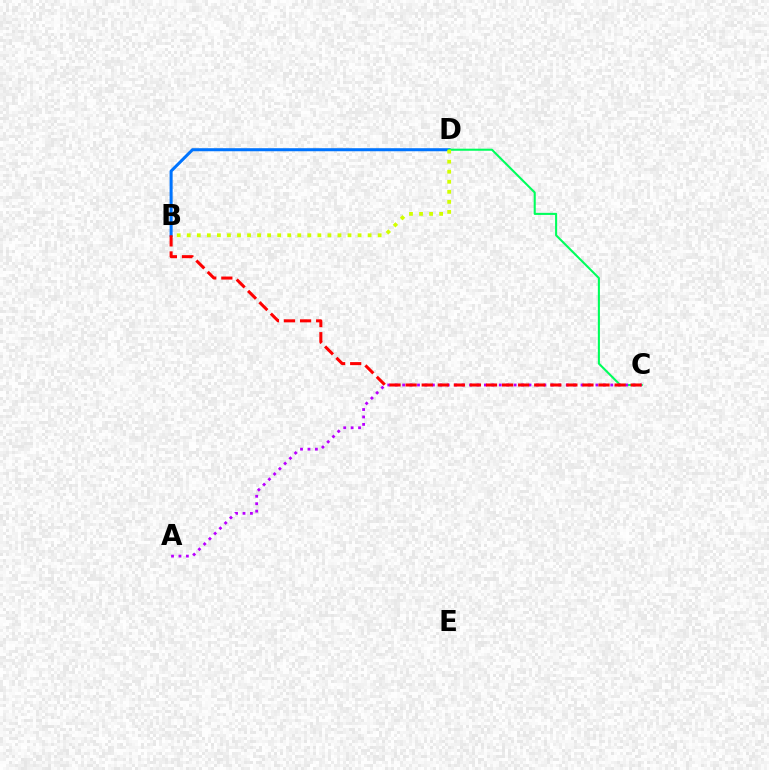{('B', 'D'): [{'color': '#0074ff', 'line_style': 'solid', 'thickness': 2.19}, {'color': '#d1ff00', 'line_style': 'dotted', 'thickness': 2.73}], ('C', 'D'): [{'color': '#00ff5c', 'line_style': 'solid', 'thickness': 1.5}], ('A', 'C'): [{'color': '#b900ff', 'line_style': 'dotted', 'thickness': 2.02}], ('B', 'C'): [{'color': '#ff0000', 'line_style': 'dashed', 'thickness': 2.18}]}